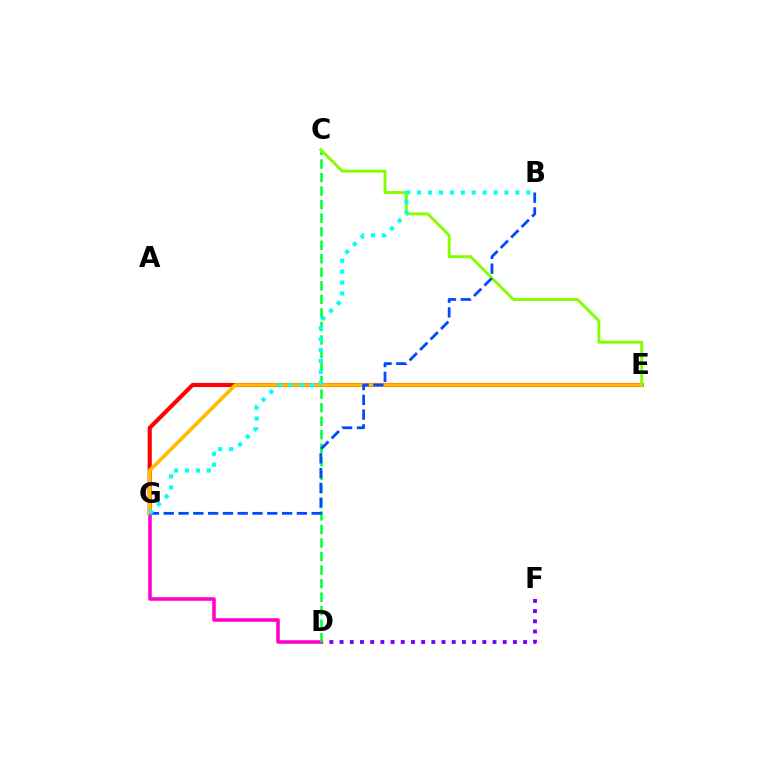{('D', 'F'): [{'color': '#7200ff', 'line_style': 'dotted', 'thickness': 2.77}], ('E', 'G'): [{'color': '#ff0000', 'line_style': 'solid', 'thickness': 2.95}, {'color': '#ffbd00', 'line_style': 'solid', 'thickness': 2.6}], ('D', 'G'): [{'color': '#ff00cf', 'line_style': 'solid', 'thickness': 2.57}], ('C', 'D'): [{'color': '#00ff39', 'line_style': 'dashed', 'thickness': 1.84}], ('C', 'E'): [{'color': '#84ff00', 'line_style': 'solid', 'thickness': 2.12}], ('B', 'G'): [{'color': '#004bff', 'line_style': 'dashed', 'thickness': 2.01}, {'color': '#00fff6', 'line_style': 'dotted', 'thickness': 2.97}]}